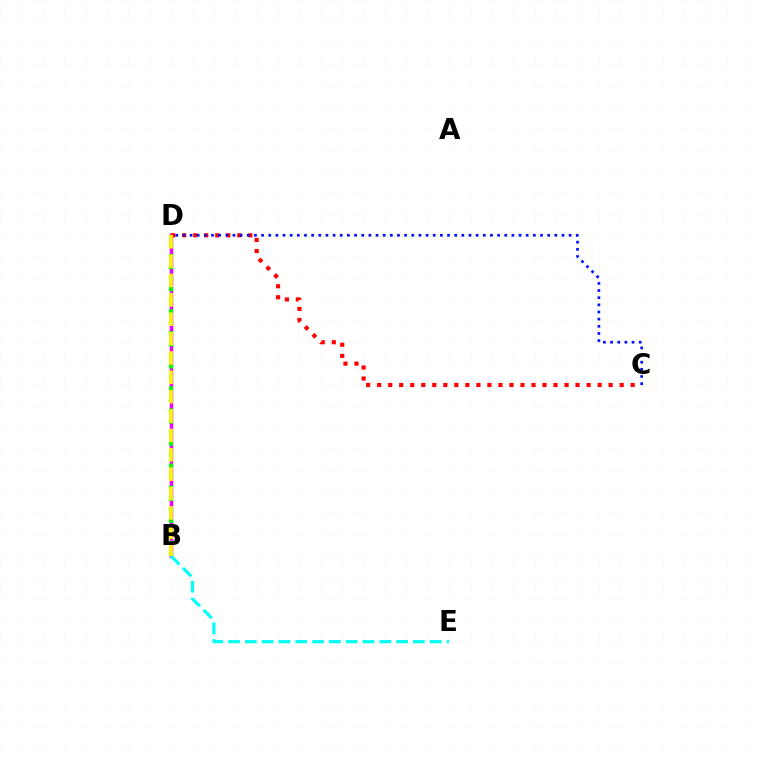{('B', 'D'): [{'color': '#ee00ff', 'line_style': 'solid', 'thickness': 2.5}, {'color': '#08ff00', 'line_style': 'dotted', 'thickness': 3.0}, {'color': '#fcf500', 'line_style': 'dashed', 'thickness': 2.63}], ('C', 'D'): [{'color': '#ff0000', 'line_style': 'dotted', 'thickness': 2.99}, {'color': '#0010ff', 'line_style': 'dotted', 'thickness': 1.94}], ('B', 'E'): [{'color': '#00fff6', 'line_style': 'dashed', 'thickness': 2.28}]}